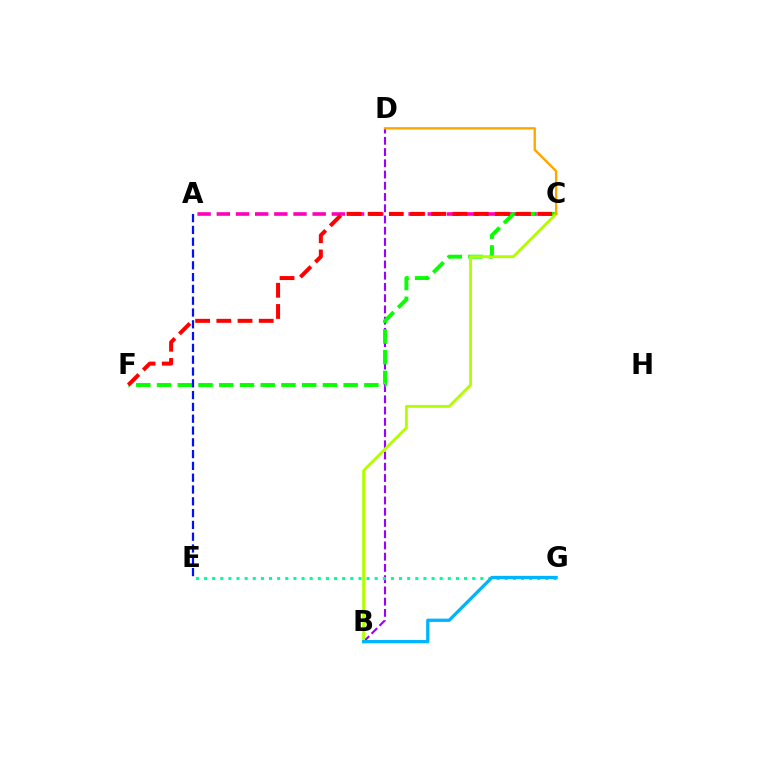{('A', 'C'): [{'color': '#ff00bd', 'line_style': 'dashed', 'thickness': 2.61}], ('B', 'D'): [{'color': '#9b00ff', 'line_style': 'dashed', 'thickness': 1.53}], ('C', 'F'): [{'color': '#08ff00', 'line_style': 'dashed', 'thickness': 2.82}, {'color': '#ff0000', 'line_style': 'dashed', 'thickness': 2.88}], ('B', 'C'): [{'color': '#b3ff00', 'line_style': 'solid', 'thickness': 2.09}], ('C', 'D'): [{'color': '#ffa500', 'line_style': 'solid', 'thickness': 1.69}], ('E', 'G'): [{'color': '#00ff9d', 'line_style': 'dotted', 'thickness': 2.21}], ('A', 'E'): [{'color': '#0010ff', 'line_style': 'dashed', 'thickness': 1.6}], ('B', 'G'): [{'color': '#00b5ff', 'line_style': 'solid', 'thickness': 2.36}]}